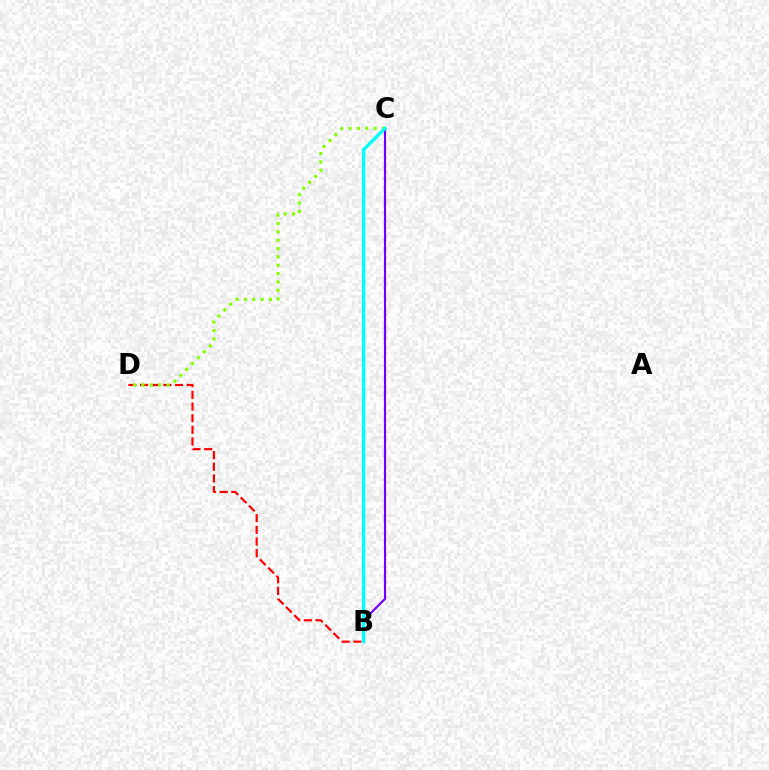{('B', 'D'): [{'color': '#ff0000', 'line_style': 'dashed', 'thickness': 1.58}], ('C', 'D'): [{'color': '#84ff00', 'line_style': 'dotted', 'thickness': 2.27}], ('B', 'C'): [{'color': '#7200ff', 'line_style': 'solid', 'thickness': 1.57}, {'color': '#00fff6', 'line_style': 'solid', 'thickness': 2.41}]}